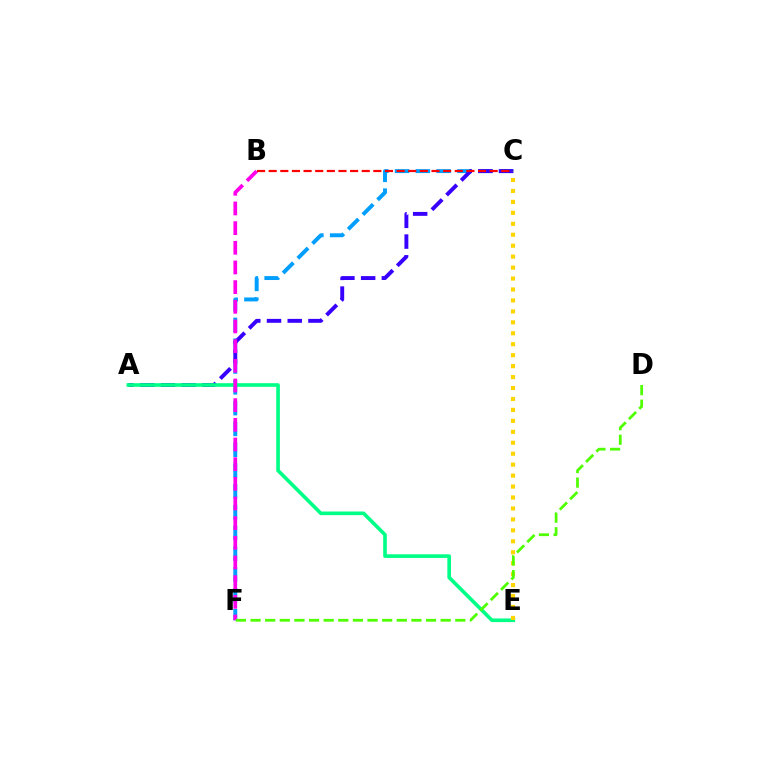{('C', 'F'): [{'color': '#009eff', 'line_style': 'dashed', 'thickness': 2.83}], ('A', 'C'): [{'color': '#3700ff', 'line_style': 'dashed', 'thickness': 2.82}], ('A', 'E'): [{'color': '#00ff86', 'line_style': 'solid', 'thickness': 2.61}], ('B', 'F'): [{'color': '#ff00ed', 'line_style': 'dashed', 'thickness': 2.67}], ('B', 'C'): [{'color': '#ff0000', 'line_style': 'dashed', 'thickness': 1.58}], ('C', 'E'): [{'color': '#ffd500', 'line_style': 'dotted', 'thickness': 2.97}], ('D', 'F'): [{'color': '#4fff00', 'line_style': 'dashed', 'thickness': 1.99}]}